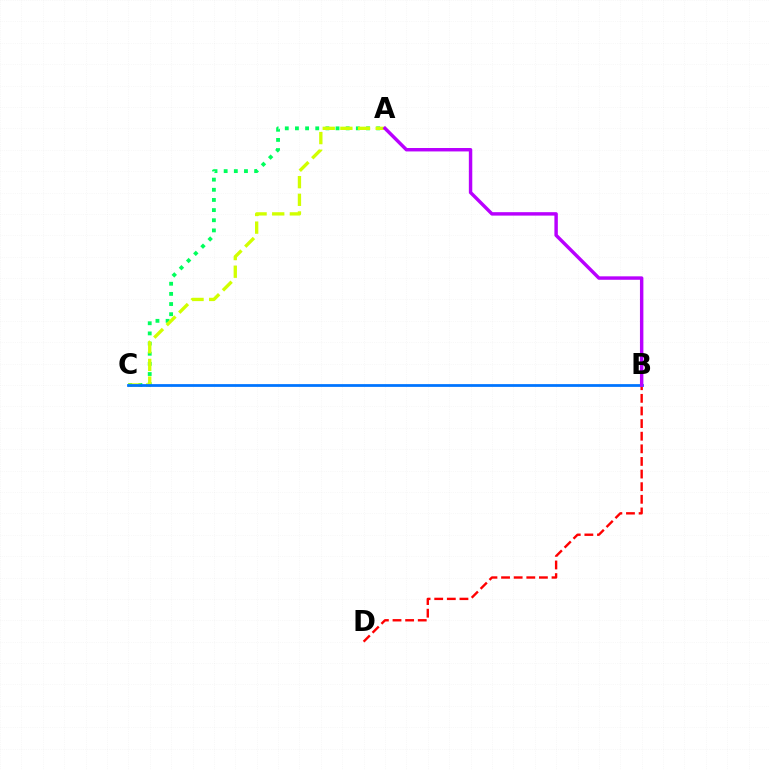{('A', 'C'): [{'color': '#00ff5c', 'line_style': 'dotted', 'thickness': 2.76}, {'color': '#d1ff00', 'line_style': 'dashed', 'thickness': 2.4}], ('B', 'D'): [{'color': '#ff0000', 'line_style': 'dashed', 'thickness': 1.71}], ('B', 'C'): [{'color': '#0074ff', 'line_style': 'solid', 'thickness': 1.99}], ('A', 'B'): [{'color': '#b900ff', 'line_style': 'solid', 'thickness': 2.47}]}